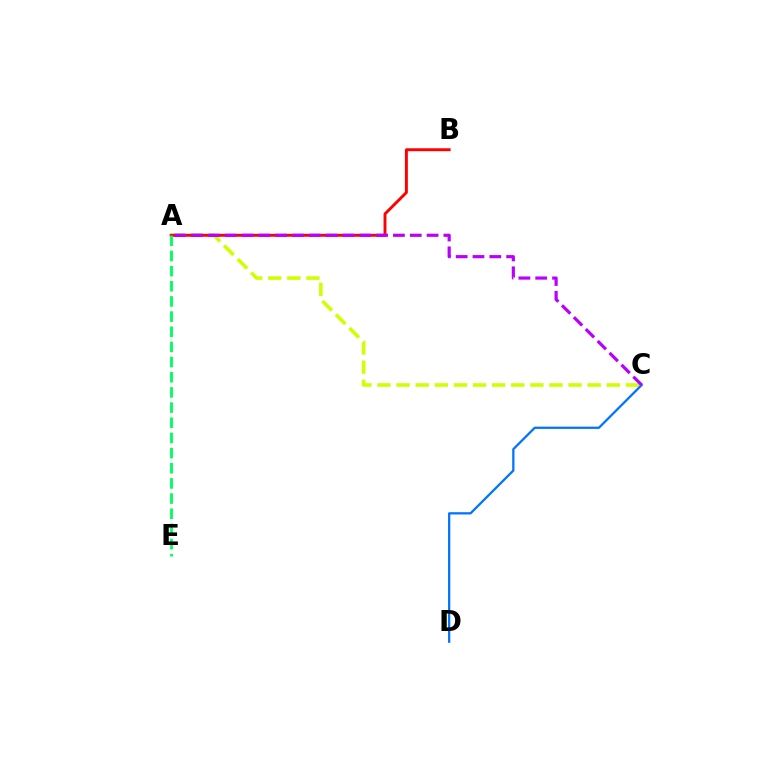{('A', 'C'): [{'color': '#d1ff00', 'line_style': 'dashed', 'thickness': 2.6}, {'color': '#b900ff', 'line_style': 'dashed', 'thickness': 2.29}], ('C', 'D'): [{'color': '#0074ff', 'line_style': 'solid', 'thickness': 1.63}], ('A', 'B'): [{'color': '#ff0000', 'line_style': 'solid', 'thickness': 2.1}], ('A', 'E'): [{'color': '#00ff5c', 'line_style': 'dashed', 'thickness': 2.06}]}